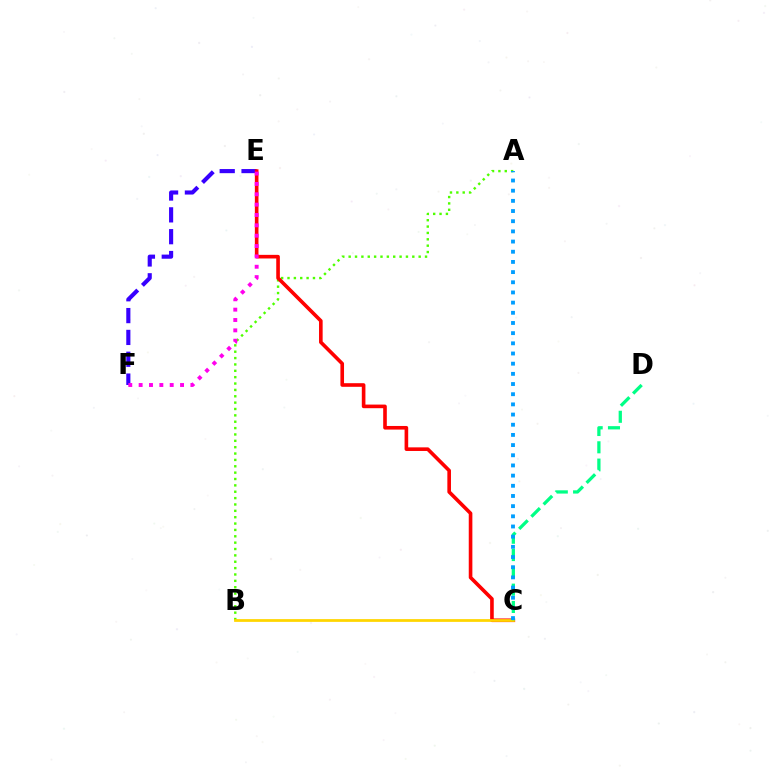{('E', 'F'): [{'color': '#3700ff', 'line_style': 'dashed', 'thickness': 2.97}, {'color': '#ff00ed', 'line_style': 'dotted', 'thickness': 2.81}], ('A', 'B'): [{'color': '#4fff00', 'line_style': 'dotted', 'thickness': 1.73}], ('C', 'E'): [{'color': '#ff0000', 'line_style': 'solid', 'thickness': 2.61}], ('B', 'C'): [{'color': '#ffd500', 'line_style': 'solid', 'thickness': 1.99}], ('C', 'D'): [{'color': '#00ff86', 'line_style': 'dashed', 'thickness': 2.35}], ('A', 'C'): [{'color': '#009eff', 'line_style': 'dotted', 'thickness': 2.76}]}